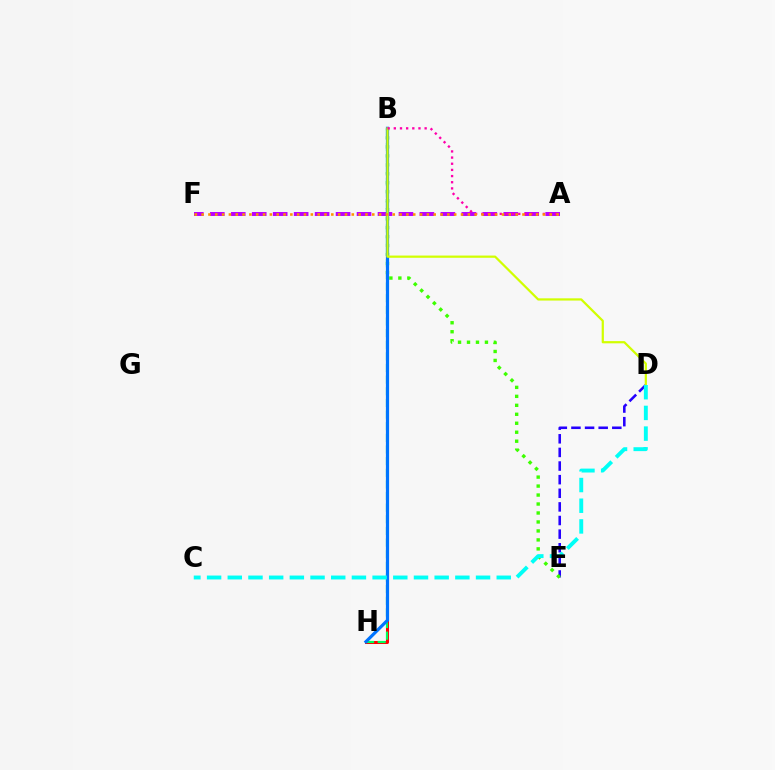{('A', 'F'): [{'color': '#b900ff', 'line_style': 'dashed', 'thickness': 2.85}, {'color': '#ff9400', 'line_style': 'dotted', 'thickness': 1.85}], ('D', 'E'): [{'color': '#2500ff', 'line_style': 'dashed', 'thickness': 1.85}], ('B', 'H'): [{'color': '#ff0000', 'line_style': 'solid', 'thickness': 2.17}, {'color': '#00ff5c', 'line_style': 'dashed', 'thickness': 1.58}, {'color': '#0074ff', 'line_style': 'solid', 'thickness': 2.29}], ('B', 'E'): [{'color': '#3dff00', 'line_style': 'dotted', 'thickness': 2.44}], ('B', 'D'): [{'color': '#d1ff00', 'line_style': 'solid', 'thickness': 1.6}], ('A', 'B'): [{'color': '#ff00ac', 'line_style': 'dotted', 'thickness': 1.67}], ('C', 'D'): [{'color': '#00fff6', 'line_style': 'dashed', 'thickness': 2.81}]}